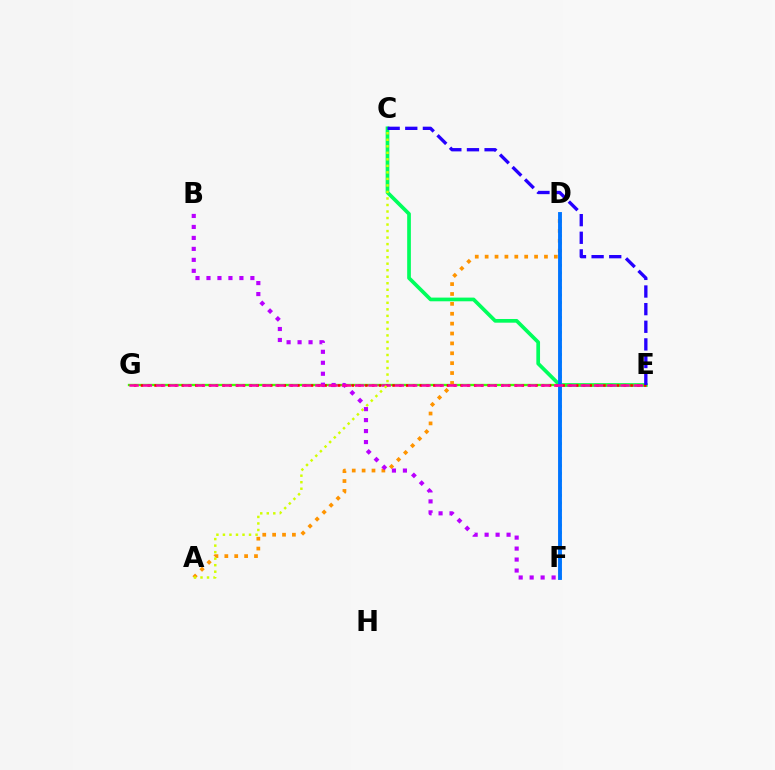{('C', 'E'): [{'color': '#00ff5c', 'line_style': 'solid', 'thickness': 2.66}, {'color': '#2500ff', 'line_style': 'dashed', 'thickness': 2.39}], ('E', 'G'): [{'color': '#3dff00', 'line_style': 'solid', 'thickness': 1.67}, {'color': '#ff0000', 'line_style': 'dotted', 'thickness': 1.85}, {'color': '#ff00ac', 'line_style': 'dashed', 'thickness': 1.8}], ('D', 'F'): [{'color': '#00fff6', 'line_style': 'dotted', 'thickness': 2.02}, {'color': '#0074ff', 'line_style': 'solid', 'thickness': 2.79}], ('A', 'D'): [{'color': '#ff9400', 'line_style': 'dotted', 'thickness': 2.69}], ('B', 'F'): [{'color': '#b900ff', 'line_style': 'dotted', 'thickness': 2.98}], ('A', 'C'): [{'color': '#d1ff00', 'line_style': 'dotted', 'thickness': 1.77}]}